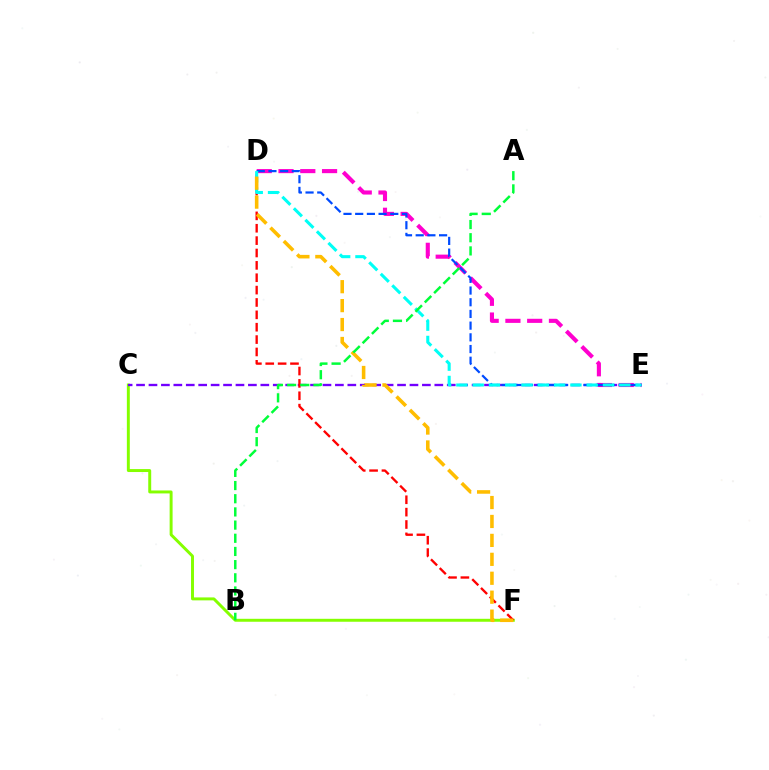{('D', 'E'): [{'color': '#ff00cf', 'line_style': 'dashed', 'thickness': 2.96}, {'color': '#004bff', 'line_style': 'dashed', 'thickness': 1.59}, {'color': '#00fff6', 'line_style': 'dashed', 'thickness': 2.21}], ('C', 'F'): [{'color': '#84ff00', 'line_style': 'solid', 'thickness': 2.13}], ('C', 'E'): [{'color': '#7200ff', 'line_style': 'dashed', 'thickness': 1.69}], ('D', 'F'): [{'color': '#ff0000', 'line_style': 'dashed', 'thickness': 1.68}, {'color': '#ffbd00', 'line_style': 'dashed', 'thickness': 2.57}], ('A', 'B'): [{'color': '#00ff39', 'line_style': 'dashed', 'thickness': 1.79}]}